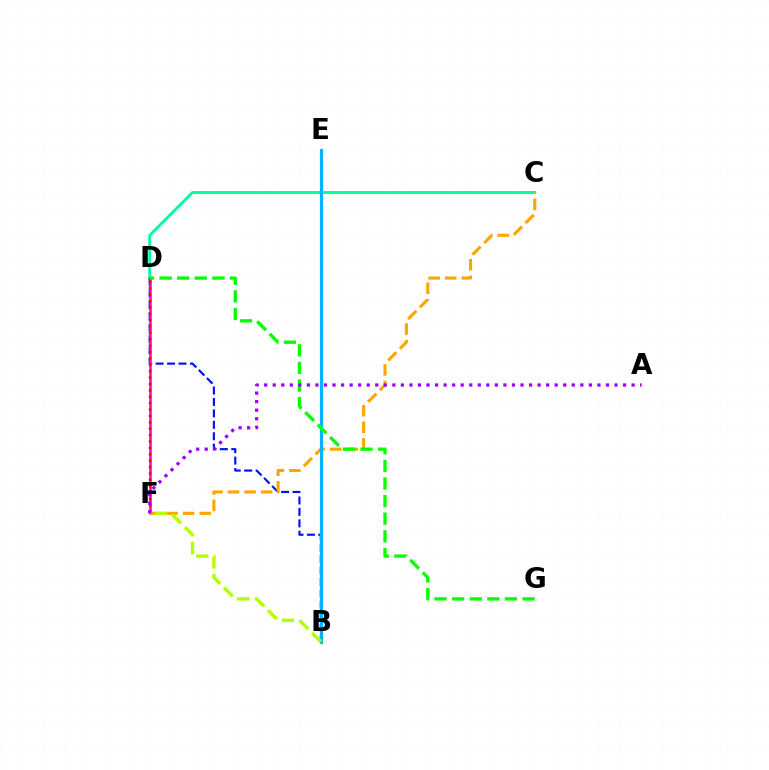{('C', 'D'): [{'color': '#00ff9d', 'line_style': 'solid', 'thickness': 2.07}], ('B', 'D'): [{'color': '#0010ff', 'line_style': 'dashed', 'thickness': 1.55}], ('D', 'F'): [{'color': '#ff00bd', 'line_style': 'solid', 'thickness': 1.83}, {'color': '#ff0000', 'line_style': 'dotted', 'thickness': 1.74}], ('C', 'F'): [{'color': '#ffa500', 'line_style': 'dashed', 'thickness': 2.25}], ('B', 'E'): [{'color': '#00b5ff', 'line_style': 'solid', 'thickness': 2.28}], ('B', 'F'): [{'color': '#b3ff00', 'line_style': 'dashed', 'thickness': 2.42}], ('D', 'G'): [{'color': '#08ff00', 'line_style': 'dashed', 'thickness': 2.39}], ('A', 'F'): [{'color': '#9b00ff', 'line_style': 'dotted', 'thickness': 2.32}]}